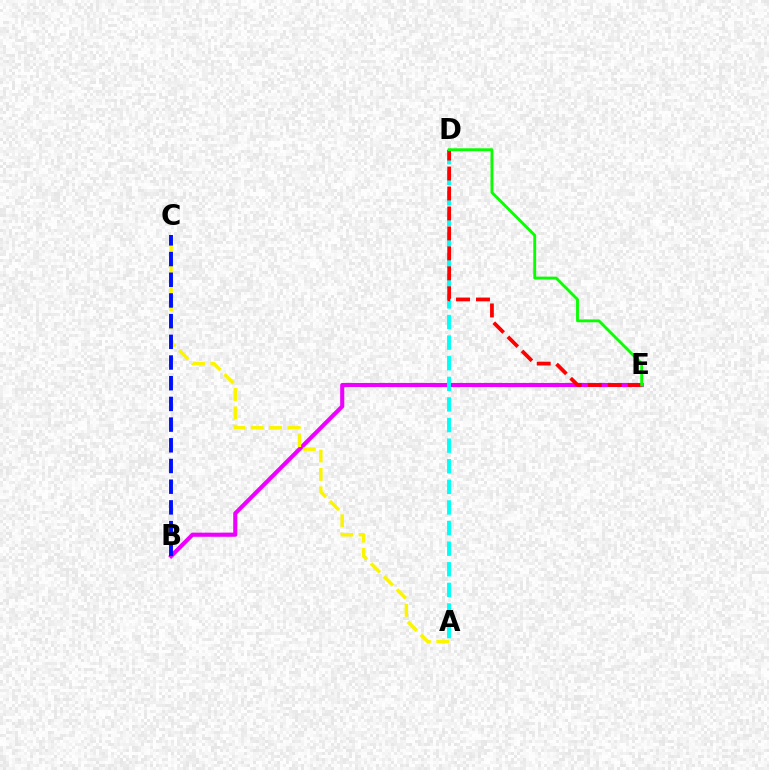{('B', 'E'): [{'color': '#ee00ff', 'line_style': 'solid', 'thickness': 2.96}], ('A', 'D'): [{'color': '#00fff6', 'line_style': 'dashed', 'thickness': 2.8}], ('A', 'C'): [{'color': '#fcf500', 'line_style': 'dashed', 'thickness': 2.5}], ('B', 'C'): [{'color': '#0010ff', 'line_style': 'dashed', 'thickness': 2.81}], ('D', 'E'): [{'color': '#ff0000', 'line_style': 'dashed', 'thickness': 2.71}, {'color': '#08ff00', 'line_style': 'solid', 'thickness': 2.05}]}